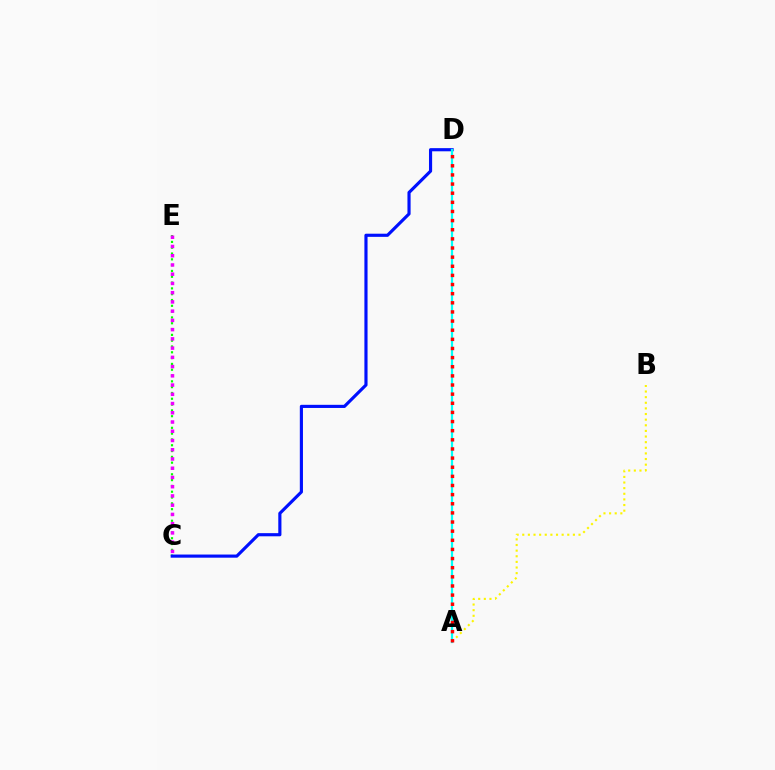{('A', 'B'): [{'color': '#fcf500', 'line_style': 'dotted', 'thickness': 1.53}], ('C', 'E'): [{'color': '#08ff00', 'line_style': 'dotted', 'thickness': 1.58}, {'color': '#ee00ff', 'line_style': 'dotted', 'thickness': 2.51}], ('C', 'D'): [{'color': '#0010ff', 'line_style': 'solid', 'thickness': 2.27}], ('A', 'D'): [{'color': '#00fff6', 'line_style': 'solid', 'thickness': 1.59}, {'color': '#ff0000', 'line_style': 'dotted', 'thickness': 2.48}]}